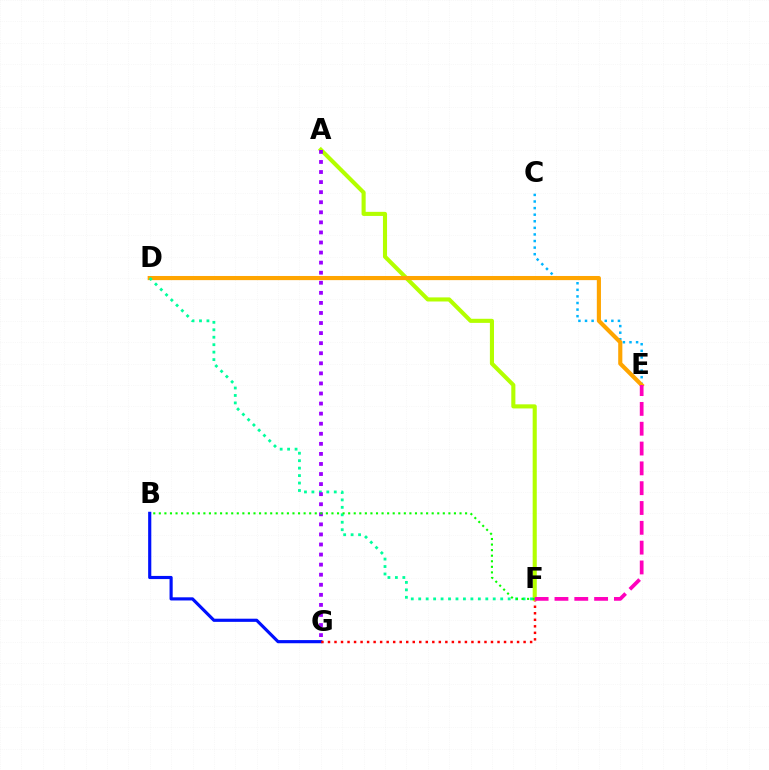{('B', 'G'): [{'color': '#0010ff', 'line_style': 'solid', 'thickness': 2.27}], ('F', 'G'): [{'color': '#ff0000', 'line_style': 'dotted', 'thickness': 1.77}], ('A', 'F'): [{'color': '#b3ff00', 'line_style': 'solid', 'thickness': 2.95}], ('C', 'E'): [{'color': '#00b5ff', 'line_style': 'dotted', 'thickness': 1.79}], ('D', 'E'): [{'color': '#ffa500', 'line_style': 'solid', 'thickness': 2.98}], ('D', 'F'): [{'color': '#00ff9d', 'line_style': 'dotted', 'thickness': 2.02}], ('A', 'G'): [{'color': '#9b00ff', 'line_style': 'dotted', 'thickness': 2.74}], ('B', 'F'): [{'color': '#08ff00', 'line_style': 'dotted', 'thickness': 1.51}], ('E', 'F'): [{'color': '#ff00bd', 'line_style': 'dashed', 'thickness': 2.69}]}